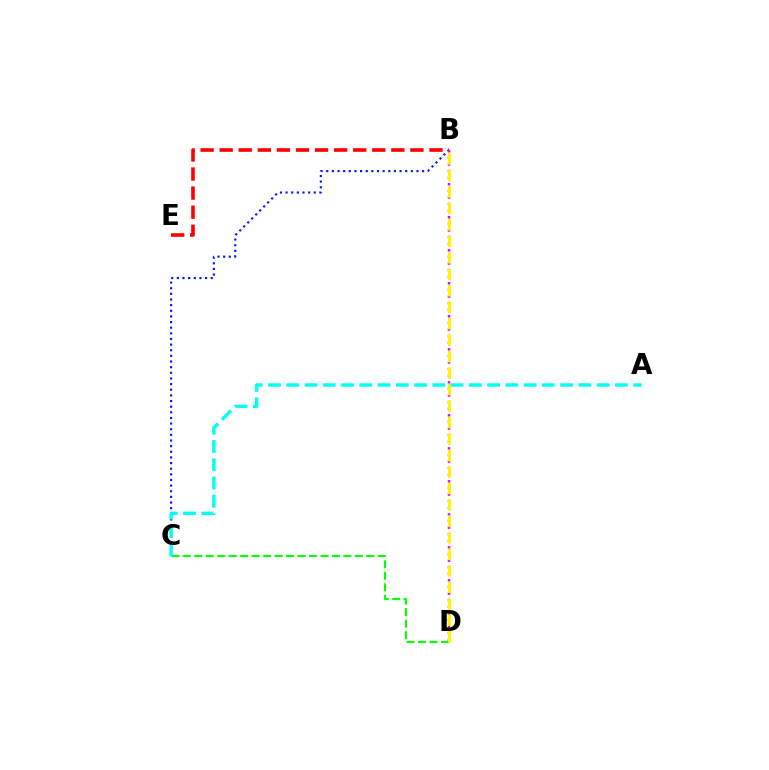{('C', 'D'): [{'color': '#08ff00', 'line_style': 'dashed', 'thickness': 1.56}], ('B', 'C'): [{'color': '#0010ff', 'line_style': 'dotted', 'thickness': 1.53}], ('B', 'E'): [{'color': '#ff0000', 'line_style': 'dashed', 'thickness': 2.59}], ('B', 'D'): [{'color': '#ee00ff', 'line_style': 'dotted', 'thickness': 1.79}, {'color': '#fcf500', 'line_style': 'dashed', 'thickness': 2.24}], ('A', 'C'): [{'color': '#00fff6', 'line_style': 'dashed', 'thickness': 2.48}]}